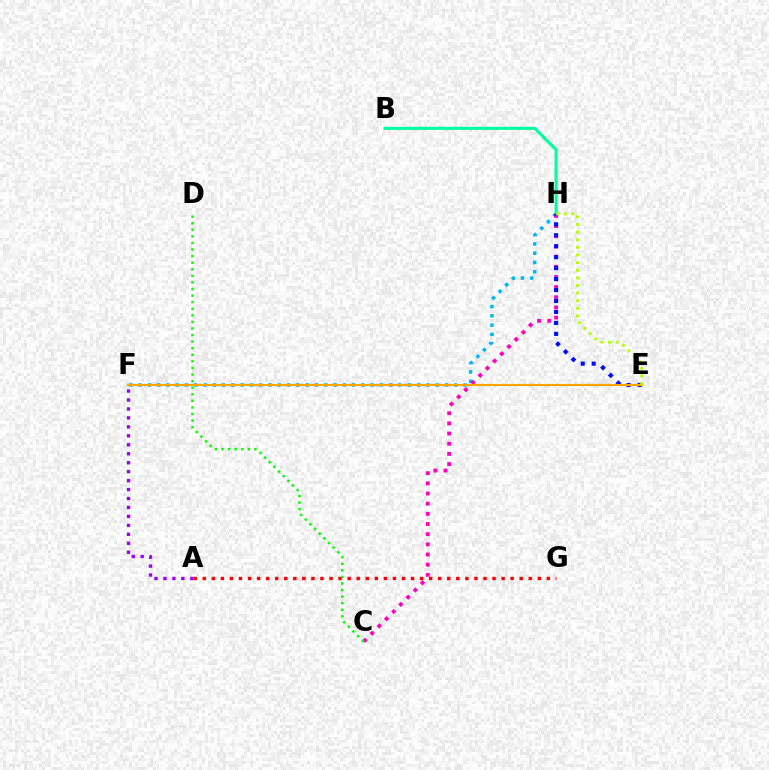{('B', 'H'): [{'color': '#00ff9d', 'line_style': 'solid', 'thickness': 2.2}], ('F', 'H'): [{'color': '#00b5ff', 'line_style': 'dotted', 'thickness': 2.52}], ('C', 'H'): [{'color': '#ff00bd', 'line_style': 'dotted', 'thickness': 2.76}], ('E', 'H'): [{'color': '#0010ff', 'line_style': 'dotted', 'thickness': 2.98}, {'color': '#b3ff00', 'line_style': 'dotted', 'thickness': 2.07}], ('A', 'F'): [{'color': '#9b00ff', 'line_style': 'dotted', 'thickness': 2.43}], ('E', 'F'): [{'color': '#ffa500', 'line_style': 'solid', 'thickness': 1.56}], ('A', 'G'): [{'color': '#ff0000', 'line_style': 'dotted', 'thickness': 2.46}], ('C', 'D'): [{'color': '#08ff00', 'line_style': 'dotted', 'thickness': 1.79}]}